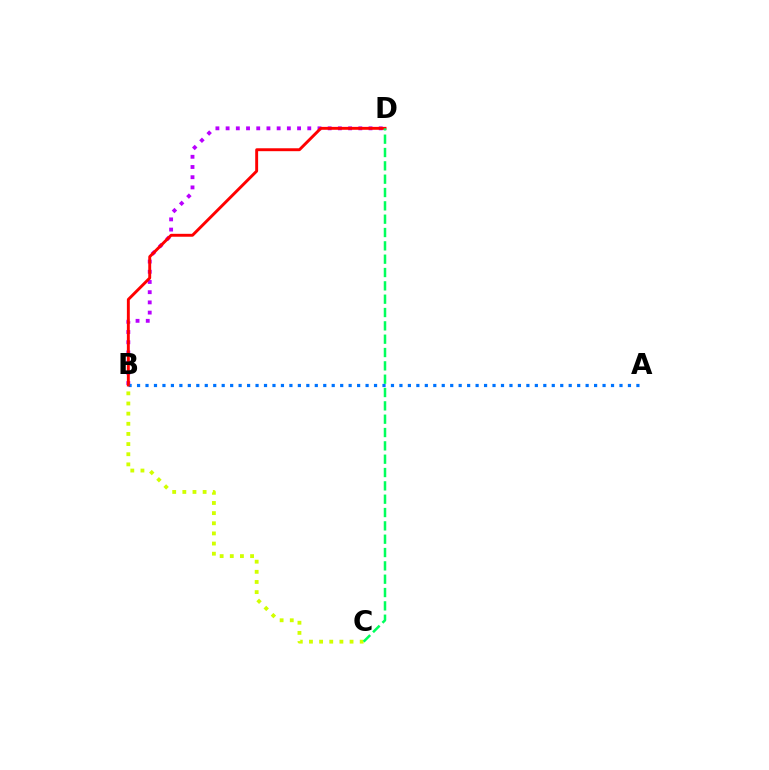{('B', 'D'): [{'color': '#b900ff', 'line_style': 'dotted', 'thickness': 2.77}, {'color': '#ff0000', 'line_style': 'solid', 'thickness': 2.1}], ('A', 'B'): [{'color': '#0074ff', 'line_style': 'dotted', 'thickness': 2.3}], ('B', 'C'): [{'color': '#d1ff00', 'line_style': 'dotted', 'thickness': 2.76}], ('C', 'D'): [{'color': '#00ff5c', 'line_style': 'dashed', 'thickness': 1.81}]}